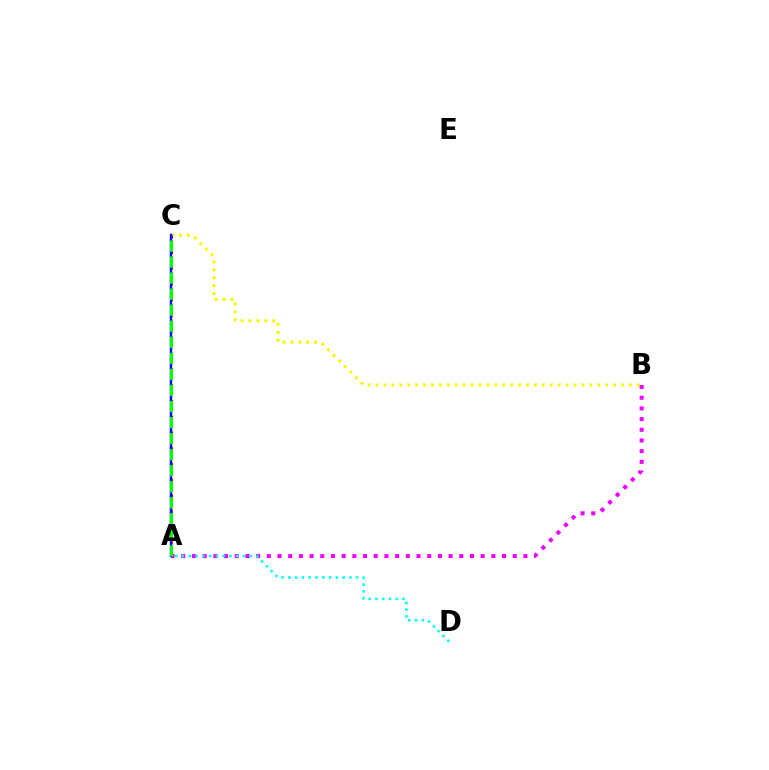{('B', 'C'): [{'color': '#fcf500', 'line_style': 'dotted', 'thickness': 2.15}], ('A', 'C'): [{'color': '#ff0000', 'line_style': 'dotted', 'thickness': 2.13}, {'color': '#0010ff', 'line_style': 'solid', 'thickness': 1.78}, {'color': '#08ff00', 'line_style': 'dashed', 'thickness': 2.18}], ('A', 'B'): [{'color': '#ee00ff', 'line_style': 'dotted', 'thickness': 2.9}], ('A', 'D'): [{'color': '#00fff6', 'line_style': 'dotted', 'thickness': 1.84}]}